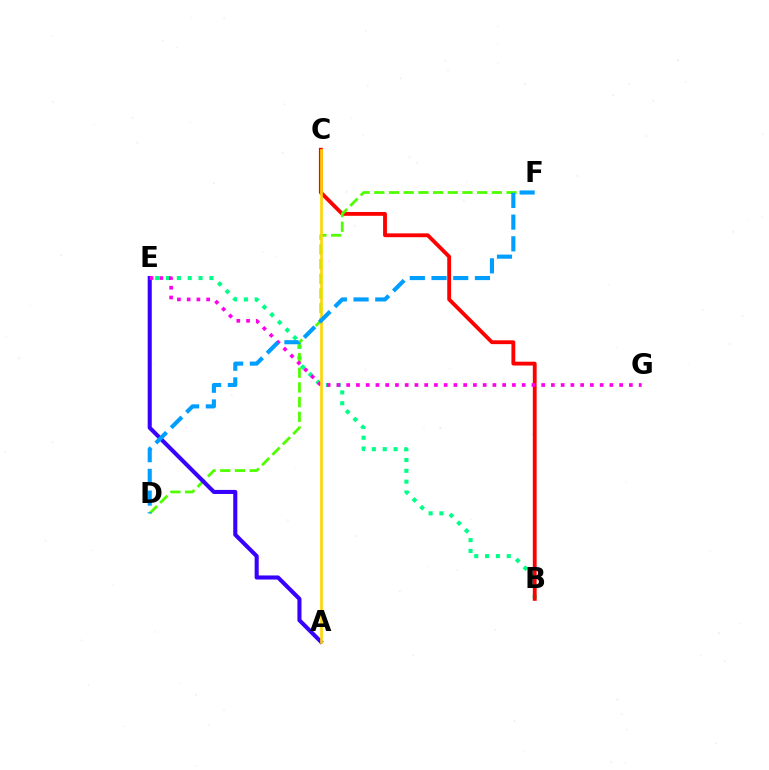{('B', 'E'): [{'color': '#00ff86', 'line_style': 'dotted', 'thickness': 2.94}], ('B', 'C'): [{'color': '#ff0000', 'line_style': 'solid', 'thickness': 2.76}], ('D', 'F'): [{'color': '#4fff00', 'line_style': 'dashed', 'thickness': 2.0}, {'color': '#009eff', 'line_style': 'dashed', 'thickness': 2.95}], ('A', 'E'): [{'color': '#3700ff', 'line_style': 'solid', 'thickness': 2.93}], ('E', 'G'): [{'color': '#ff00ed', 'line_style': 'dotted', 'thickness': 2.65}], ('A', 'C'): [{'color': '#ffd500', 'line_style': 'solid', 'thickness': 1.88}]}